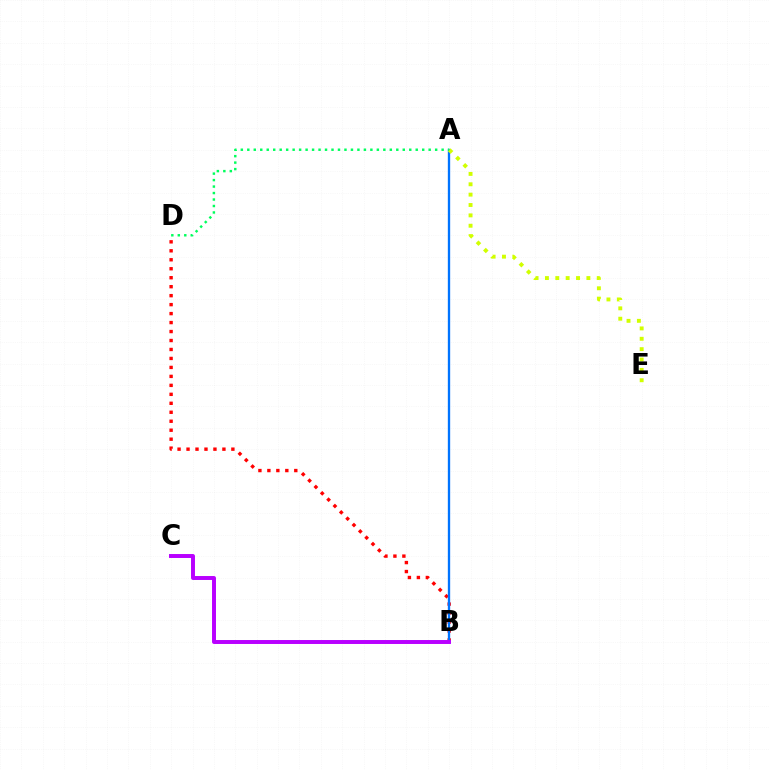{('B', 'D'): [{'color': '#ff0000', 'line_style': 'dotted', 'thickness': 2.44}], ('A', 'B'): [{'color': '#0074ff', 'line_style': 'solid', 'thickness': 1.68}], ('A', 'E'): [{'color': '#d1ff00', 'line_style': 'dotted', 'thickness': 2.82}], ('A', 'D'): [{'color': '#00ff5c', 'line_style': 'dotted', 'thickness': 1.76}], ('B', 'C'): [{'color': '#b900ff', 'line_style': 'solid', 'thickness': 2.84}]}